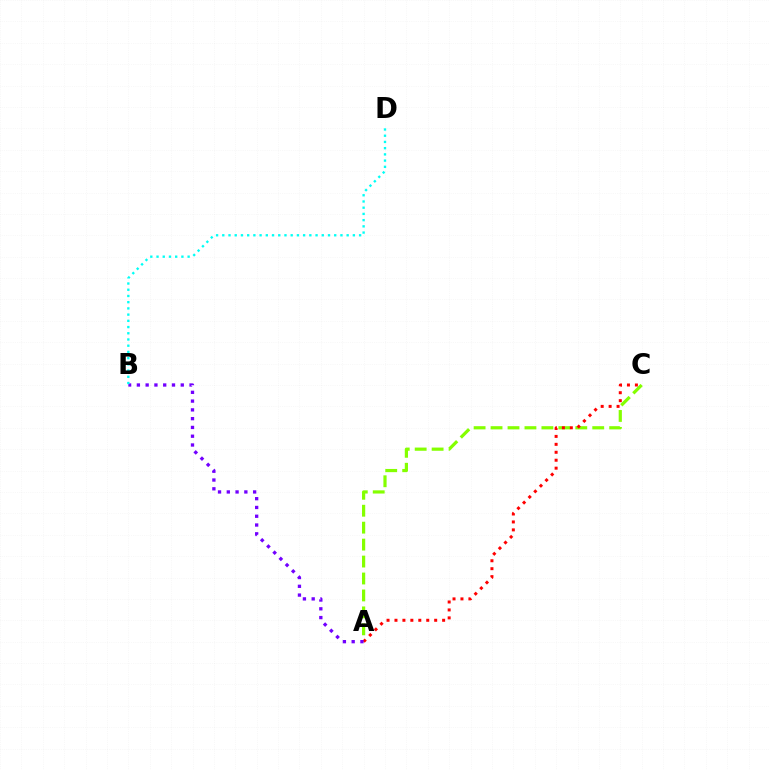{('A', 'C'): [{'color': '#84ff00', 'line_style': 'dashed', 'thickness': 2.3}, {'color': '#ff0000', 'line_style': 'dotted', 'thickness': 2.16}], ('A', 'B'): [{'color': '#7200ff', 'line_style': 'dotted', 'thickness': 2.39}], ('B', 'D'): [{'color': '#00fff6', 'line_style': 'dotted', 'thickness': 1.69}]}